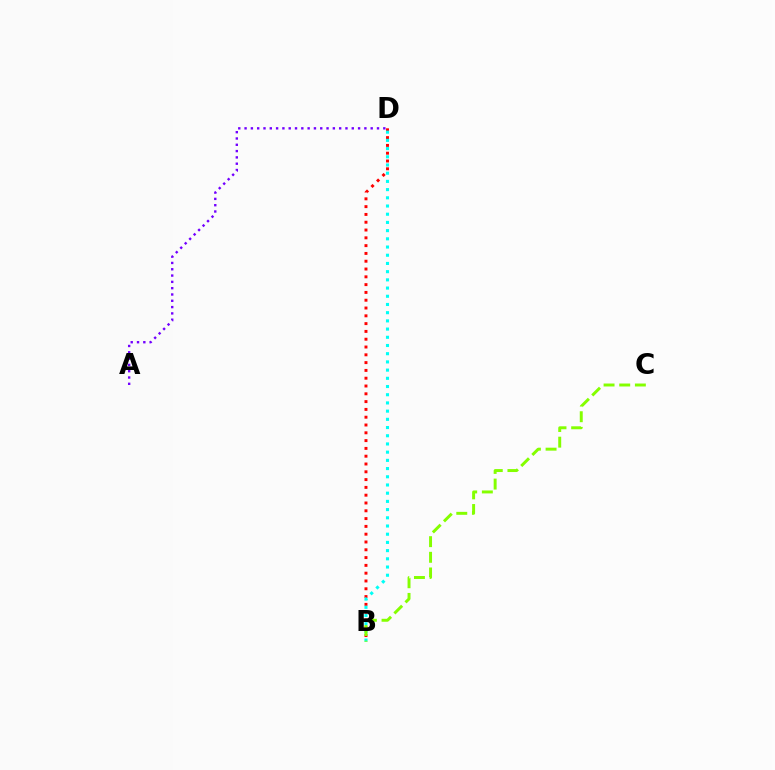{('B', 'D'): [{'color': '#ff0000', 'line_style': 'dotted', 'thickness': 2.12}, {'color': '#00fff6', 'line_style': 'dotted', 'thickness': 2.23}], ('B', 'C'): [{'color': '#84ff00', 'line_style': 'dashed', 'thickness': 2.13}], ('A', 'D'): [{'color': '#7200ff', 'line_style': 'dotted', 'thickness': 1.71}]}